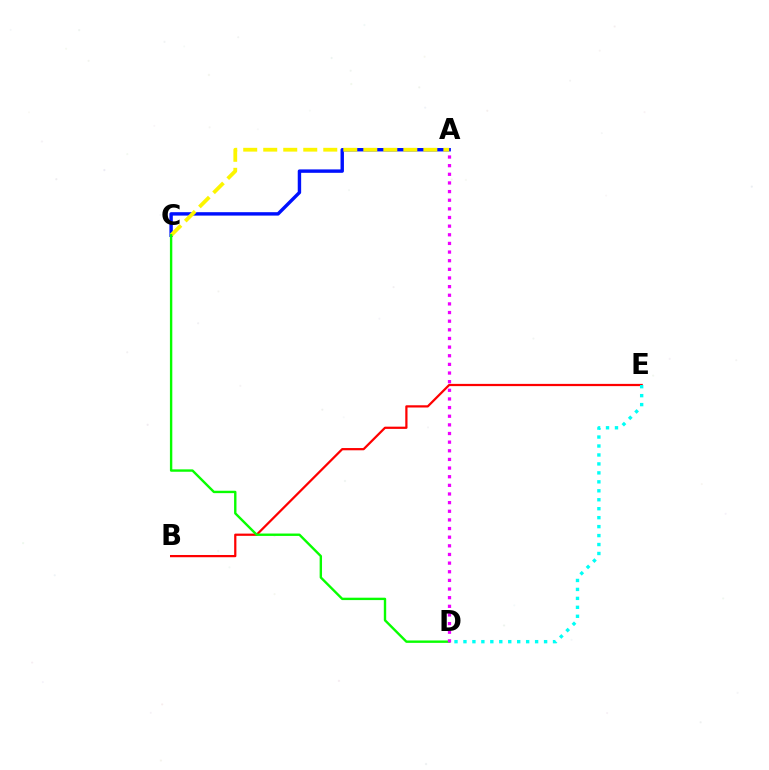{('A', 'C'): [{'color': '#0010ff', 'line_style': 'solid', 'thickness': 2.46}, {'color': '#fcf500', 'line_style': 'dashed', 'thickness': 2.72}], ('B', 'E'): [{'color': '#ff0000', 'line_style': 'solid', 'thickness': 1.61}], ('D', 'E'): [{'color': '#00fff6', 'line_style': 'dotted', 'thickness': 2.43}], ('C', 'D'): [{'color': '#08ff00', 'line_style': 'solid', 'thickness': 1.72}], ('A', 'D'): [{'color': '#ee00ff', 'line_style': 'dotted', 'thickness': 2.35}]}